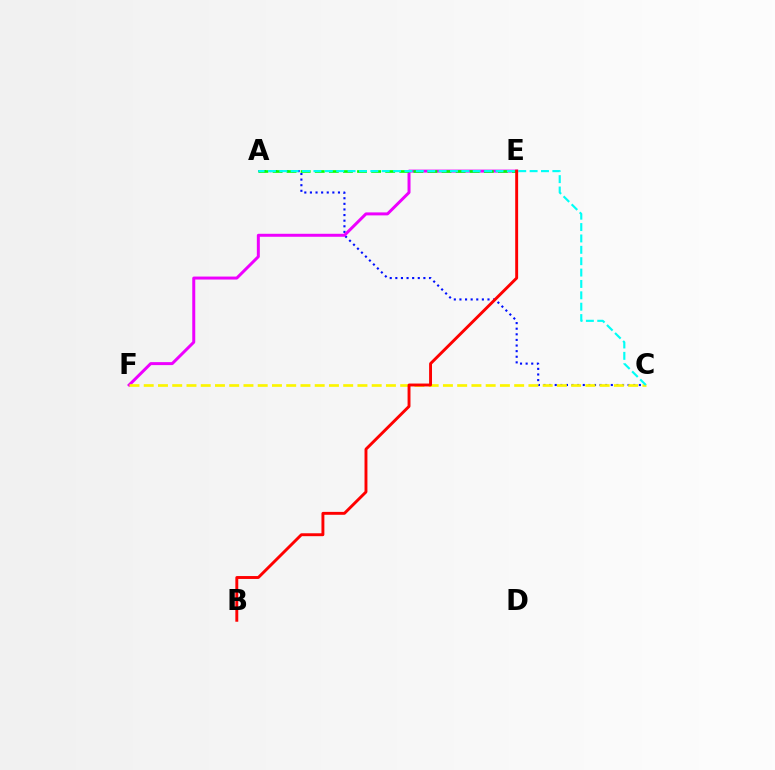{('A', 'C'): [{'color': '#0010ff', 'line_style': 'dotted', 'thickness': 1.52}, {'color': '#00fff6', 'line_style': 'dashed', 'thickness': 1.55}], ('E', 'F'): [{'color': '#ee00ff', 'line_style': 'solid', 'thickness': 2.15}], ('A', 'E'): [{'color': '#08ff00', 'line_style': 'dashed', 'thickness': 1.91}], ('C', 'F'): [{'color': '#fcf500', 'line_style': 'dashed', 'thickness': 1.94}], ('B', 'E'): [{'color': '#ff0000', 'line_style': 'solid', 'thickness': 2.09}]}